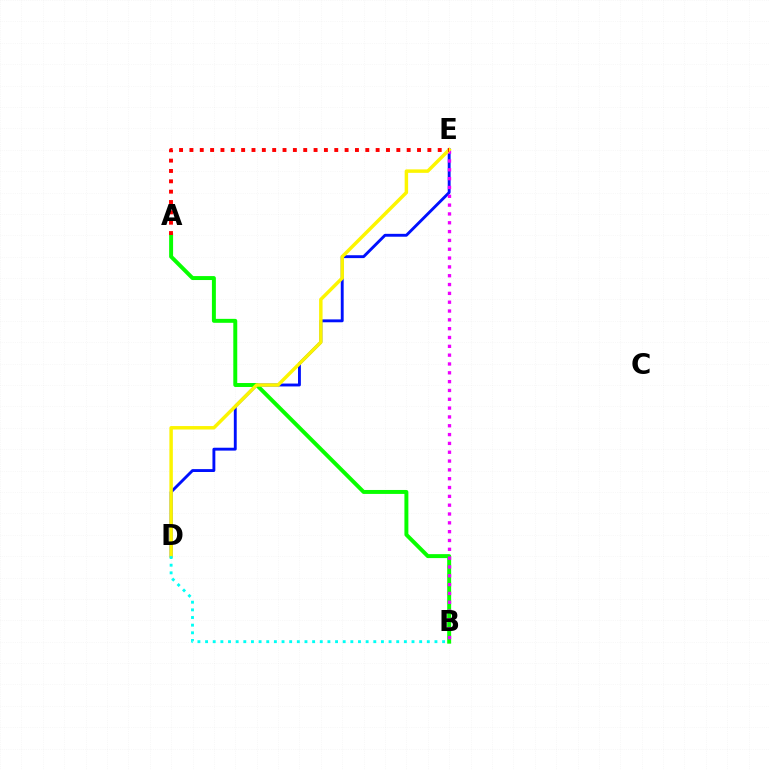{('D', 'E'): [{'color': '#0010ff', 'line_style': 'solid', 'thickness': 2.08}, {'color': '#fcf500', 'line_style': 'solid', 'thickness': 2.49}], ('A', 'B'): [{'color': '#08ff00', 'line_style': 'solid', 'thickness': 2.85}], ('B', 'E'): [{'color': '#ee00ff', 'line_style': 'dotted', 'thickness': 2.4}], ('A', 'E'): [{'color': '#ff0000', 'line_style': 'dotted', 'thickness': 2.81}], ('B', 'D'): [{'color': '#00fff6', 'line_style': 'dotted', 'thickness': 2.08}]}